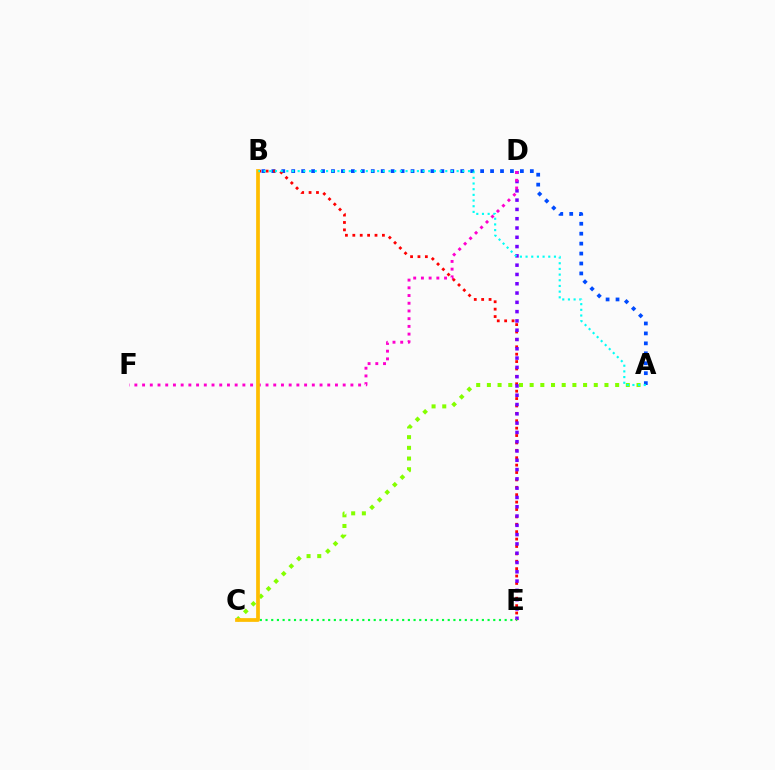{('A', 'B'): [{'color': '#004bff', 'line_style': 'dotted', 'thickness': 2.7}, {'color': '#00fff6', 'line_style': 'dotted', 'thickness': 1.54}], ('A', 'C'): [{'color': '#84ff00', 'line_style': 'dotted', 'thickness': 2.9}], ('B', 'E'): [{'color': '#ff0000', 'line_style': 'dotted', 'thickness': 2.01}], ('D', 'E'): [{'color': '#7200ff', 'line_style': 'dotted', 'thickness': 2.52}], ('C', 'E'): [{'color': '#00ff39', 'line_style': 'dotted', 'thickness': 1.55}], ('D', 'F'): [{'color': '#ff00cf', 'line_style': 'dotted', 'thickness': 2.1}], ('B', 'C'): [{'color': '#ffbd00', 'line_style': 'solid', 'thickness': 2.69}]}